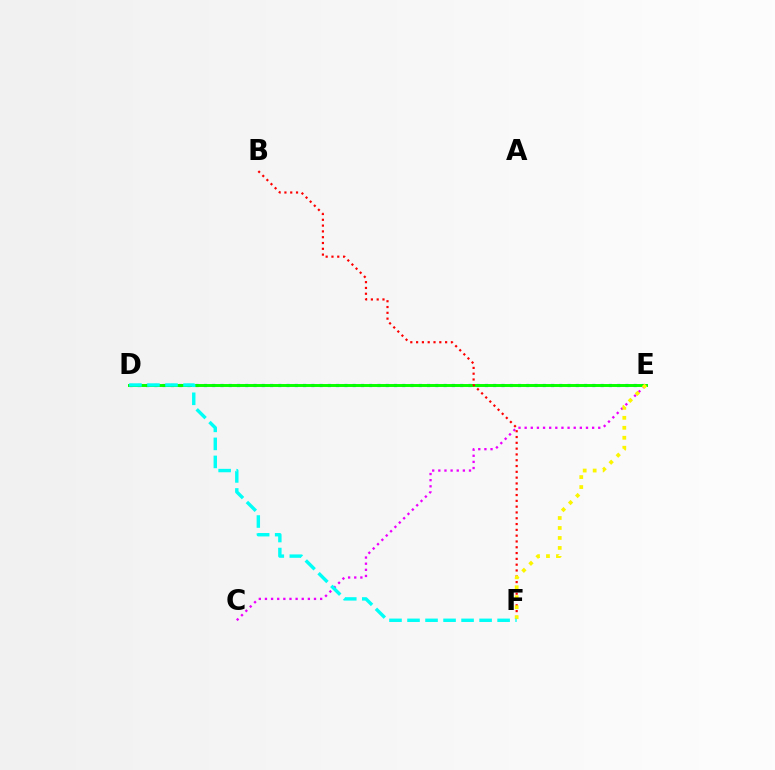{('D', 'E'): [{'color': '#0010ff', 'line_style': 'dotted', 'thickness': 2.25}, {'color': '#08ff00', 'line_style': 'solid', 'thickness': 2.11}], ('C', 'E'): [{'color': '#ee00ff', 'line_style': 'dotted', 'thickness': 1.67}], ('B', 'F'): [{'color': '#ff0000', 'line_style': 'dotted', 'thickness': 1.58}], ('E', 'F'): [{'color': '#fcf500', 'line_style': 'dotted', 'thickness': 2.71}], ('D', 'F'): [{'color': '#00fff6', 'line_style': 'dashed', 'thickness': 2.45}]}